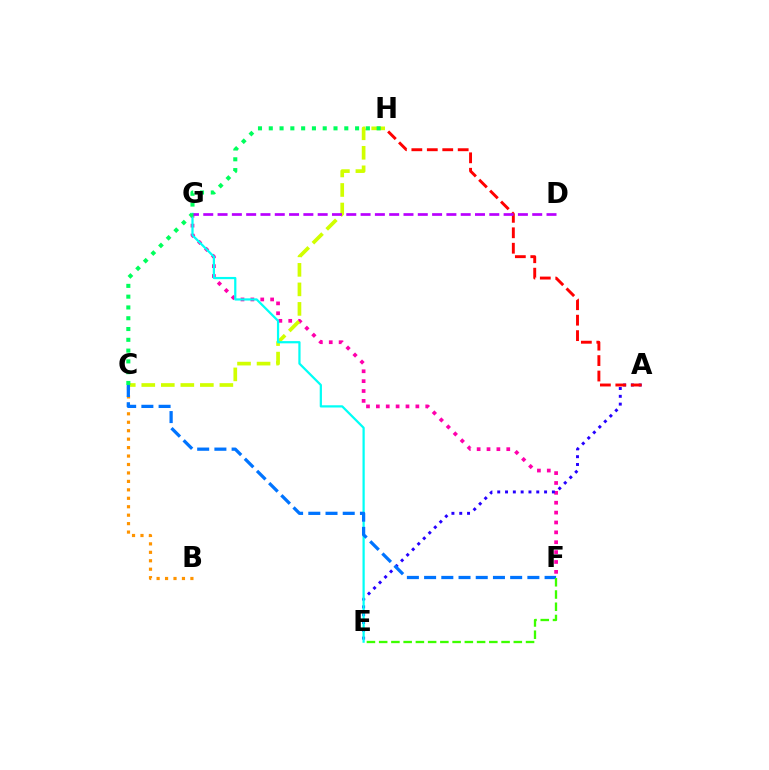{('F', 'G'): [{'color': '#ff00ac', 'line_style': 'dotted', 'thickness': 2.68}], ('C', 'H'): [{'color': '#d1ff00', 'line_style': 'dashed', 'thickness': 2.65}, {'color': '#00ff5c', 'line_style': 'dotted', 'thickness': 2.93}], ('A', 'E'): [{'color': '#2500ff', 'line_style': 'dotted', 'thickness': 2.12}], ('B', 'C'): [{'color': '#ff9400', 'line_style': 'dotted', 'thickness': 2.3}], ('E', 'G'): [{'color': '#00fff6', 'line_style': 'solid', 'thickness': 1.61}], ('A', 'H'): [{'color': '#ff0000', 'line_style': 'dashed', 'thickness': 2.1}], ('C', 'F'): [{'color': '#0074ff', 'line_style': 'dashed', 'thickness': 2.34}], ('D', 'G'): [{'color': '#b900ff', 'line_style': 'dashed', 'thickness': 1.94}], ('E', 'F'): [{'color': '#3dff00', 'line_style': 'dashed', 'thickness': 1.66}]}